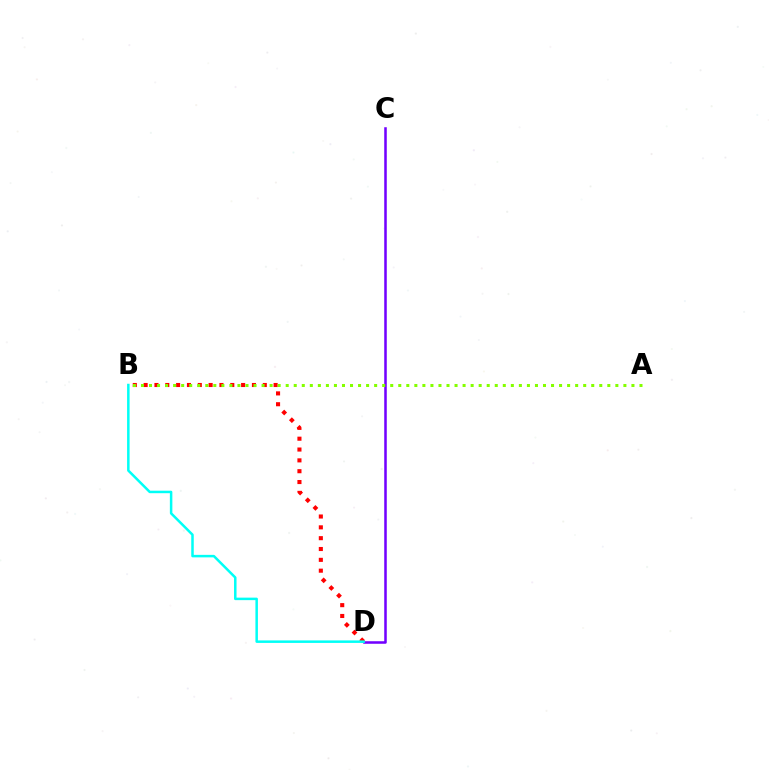{('C', 'D'): [{'color': '#7200ff', 'line_style': 'solid', 'thickness': 1.83}], ('B', 'D'): [{'color': '#ff0000', 'line_style': 'dotted', 'thickness': 2.94}, {'color': '#00fff6', 'line_style': 'solid', 'thickness': 1.8}], ('A', 'B'): [{'color': '#84ff00', 'line_style': 'dotted', 'thickness': 2.18}]}